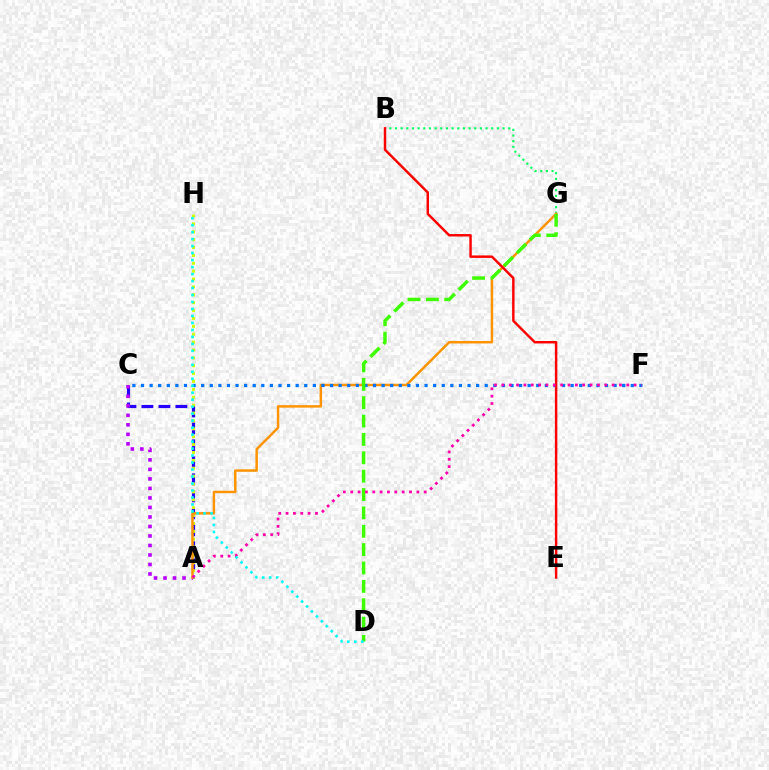{('A', 'C'): [{'color': '#2500ff', 'line_style': 'dashed', 'thickness': 2.31}, {'color': '#b900ff', 'line_style': 'dotted', 'thickness': 2.58}], ('A', 'H'): [{'color': '#d1ff00', 'line_style': 'dotted', 'thickness': 2.14}], ('B', 'G'): [{'color': '#00ff5c', 'line_style': 'dotted', 'thickness': 1.54}], ('A', 'G'): [{'color': '#ff9400', 'line_style': 'solid', 'thickness': 1.79}], ('C', 'F'): [{'color': '#0074ff', 'line_style': 'dotted', 'thickness': 2.33}], ('B', 'E'): [{'color': '#ff0000', 'line_style': 'solid', 'thickness': 1.76}], ('D', 'G'): [{'color': '#3dff00', 'line_style': 'dashed', 'thickness': 2.5}], ('A', 'F'): [{'color': '#ff00ac', 'line_style': 'dotted', 'thickness': 2.0}], ('D', 'H'): [{'color': '#00fff6', 'line_style': 'dotted', 'thickness': 1.9}]}